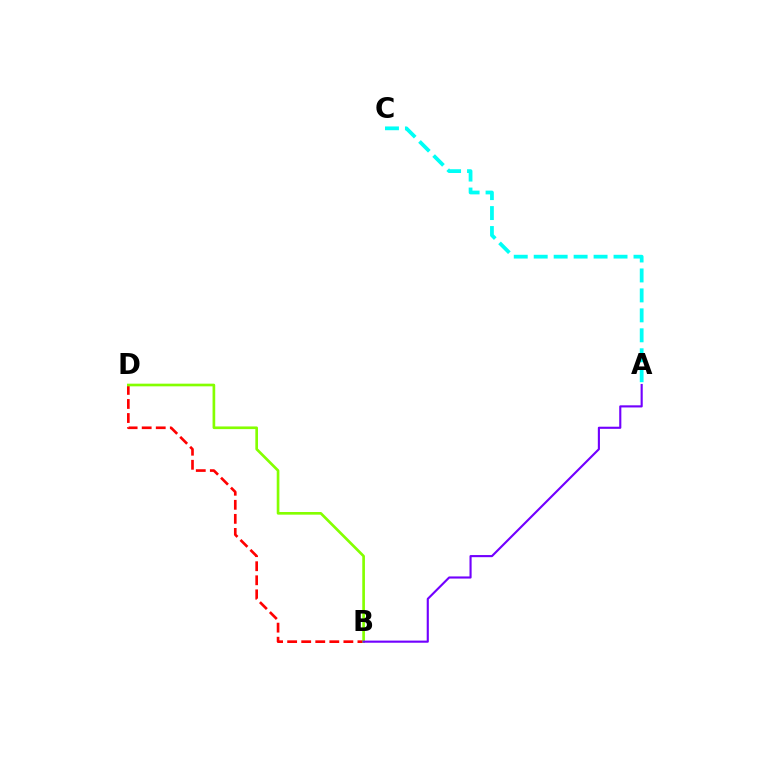{('A', 'C'): [{'color': '#00fff6', 'line_style': 'dashed', 'thickness': 2.71}], ('B', 'D'): [{'color': '#ff0000', 'line_style': 'dashed', 'thickness': 1.91}, {'color': '#84ff00', 'line_style': 'solid', 'thickness': 1.92}], ('A', 'B'): [{'color': '#7200ff', 'line_style': 'solid', 'thickness': 1.53}]}